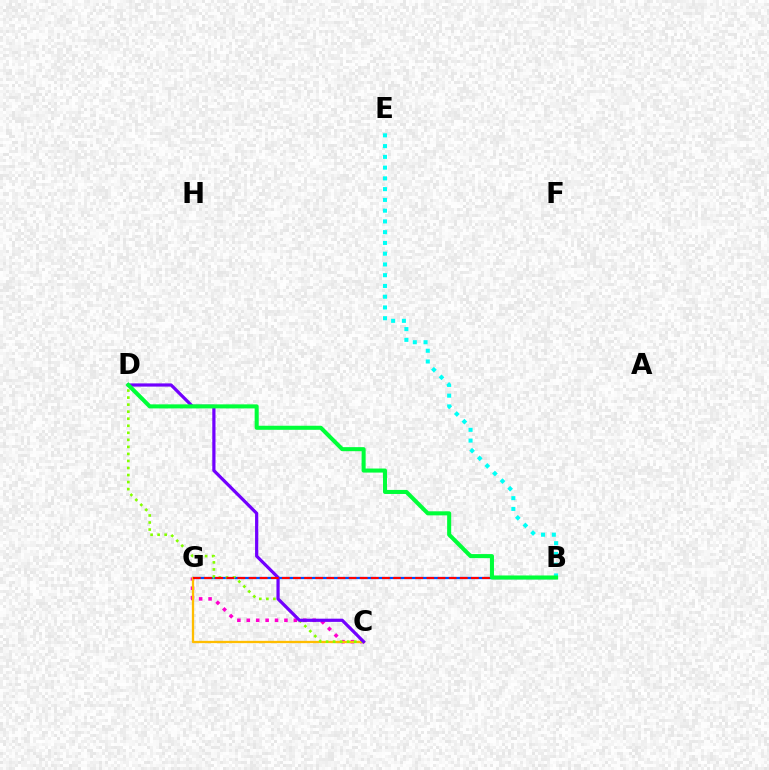{('B', 'G'): [{'color': '#004bff', 'line_style': 'solid', 'thickness': 1.62}, {'color': '#ff0000', 'line_style': 'dashed', 'thickness': 1.51}], ('B', 'E'): [{'color': '#00fff6', 'line_style': 'dotted', 'thickness': 2.92}], ('C', 'G'): [{'color': '#ff00cf', 'line_style': 'dotted', 'thickness': 2.56}, {'color': '#ffbd00', 'line_style': 'solid', 'thickness': 1.66}], ('C', 'D'): [{'color': '#84ff00', 'line_style': 'dotted', 'thickness': 1.91}, {'color': '#7200ff', 'line_style': 'solid', 'thickness': 2.31}], ('B', 'D'): [{'color': '#00ff39', 'line_style': 'solid', 'thickness': 2.92}]}